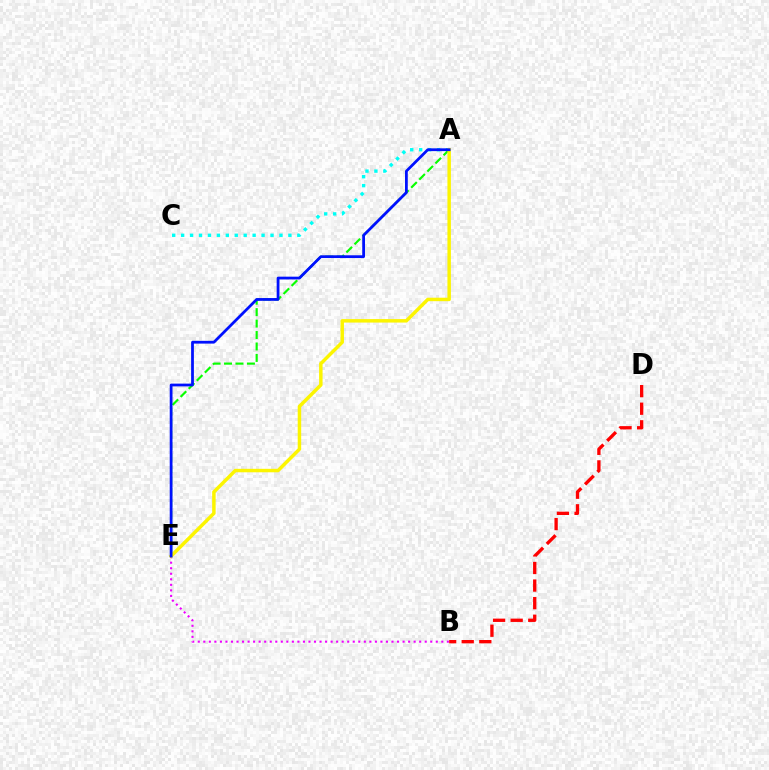{('A', 'C'): [{'color': '#00fff6', 'line_style': 'dotted', 'thickness': 2.43}], ('B', 'E'): [{'color': '#ee00ff', 'line_style': 'dotted', 'thickness': 1.5}], ('A', 'E'): [{'color': '#08ff00', 'line_style': 'dashed', 'thickness': 1.55}, {'color': '#fcf500', 'line_style': 'solid', 'thickness': 2.5}, {'color': '#0010ff', 'line_style': 'solid', 'thickness': 1.99}], ('B', 'D'): [{'color': '#ff0000', 'line_style': 'dashed', 'thickness': 2.39}]}